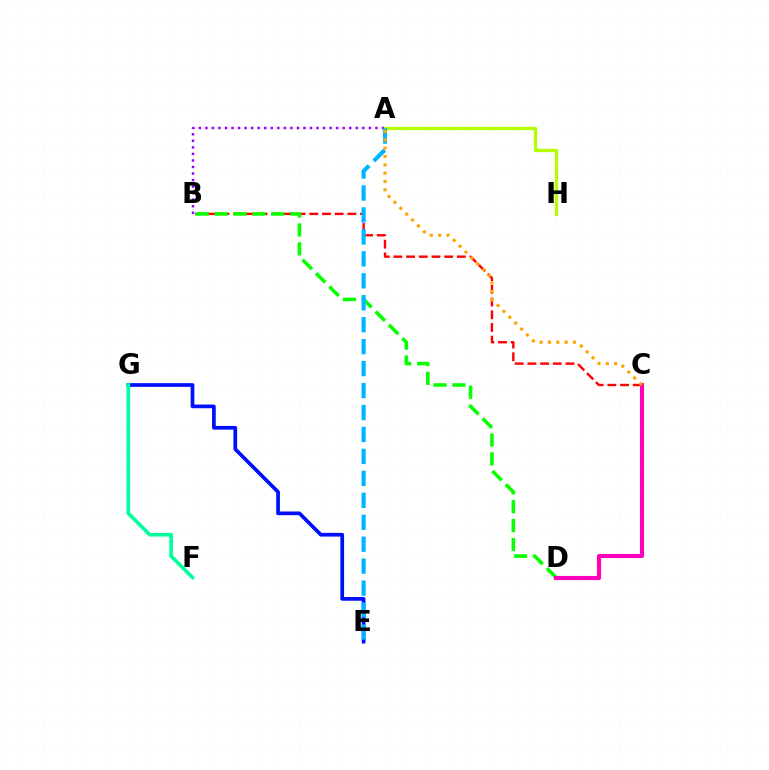{('B', 'C'): [{'color': '#ff0000', 'line_style': 'dashed', 'thickness': 1.72}], ('A', 'B'): [{'color': '#9b00ff', 'line_style': 'dotted', 'thickness': 1.78}], ('A', 'H'): [{'color': '#b3ff00', 'line_style': 'solid', 'thickness': 2.38}], ('E', 'G'): [{'color': '#0010ff', 'line_style': 'solid', 'thickness': 2.67}], ('F', 'G'): [{'color': '#00ff9d', 'line_style': 'solid', 'thickness': 2.63}], ('B', 'D'): [{'color': '#08ff00', 'line_style': 'dashed', 'thickness': 2.57}], ('C', 'D'): [{'color': '#ff00bd', 'line_style': 'solid', 'thickness': 2.96}], ('A', 'E'): [{'color': '#00b5ff', 'line_style': 'dashed', 'thickness': 2.98}], ('A', 'C'): [{'color': '#ffa500', 'line_style': 'dotted', 'thickness': 2.26}]}